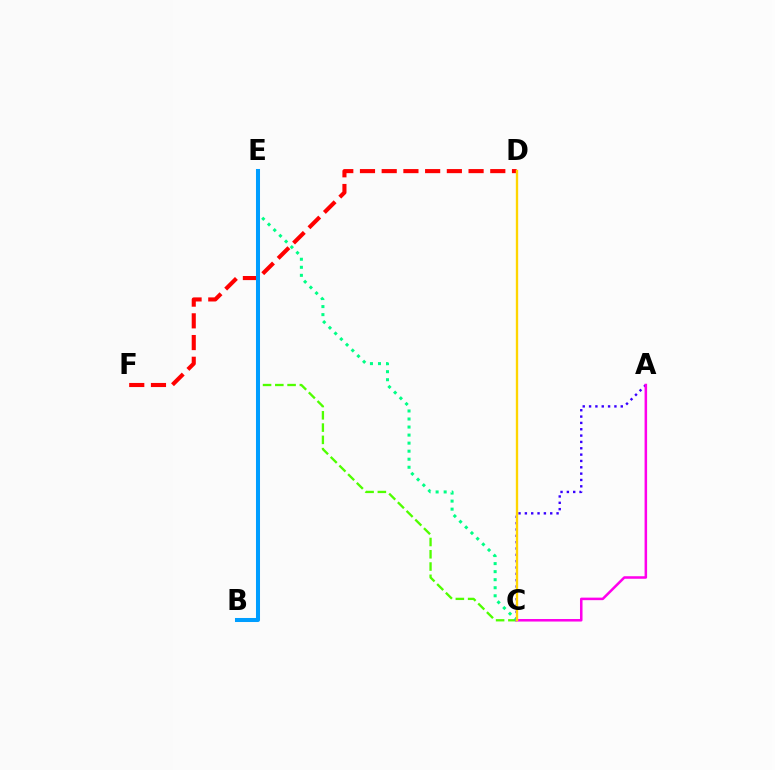{('D', 'F'): [{'color': '#ff0000', 'line_style': 'dashed', 'thickness': 2.95}], ('C', 'E'): [{'color': '#4fff00', 'line_style': 'dashed', 'thickness': 1.67}, {'color': '#00ff86', 'line_style': 'dotted', 'thickness': 2.18}], ('A', 'C'): [{'color': '#3700ff', 'line_style': 'dotted', 'thickness': 1.72}, {'color': '#ff00ed', 'line_style': 'solid', 'thickness': 1.82}], ('B', 'E'): [{'color': '#009eff', 'line_style': 'solid', 'thickness': 2.91}], ('C', 'D'): [{'color': '#ffd500', 'line_style': 'solid', 'thickness': 1.69}]}